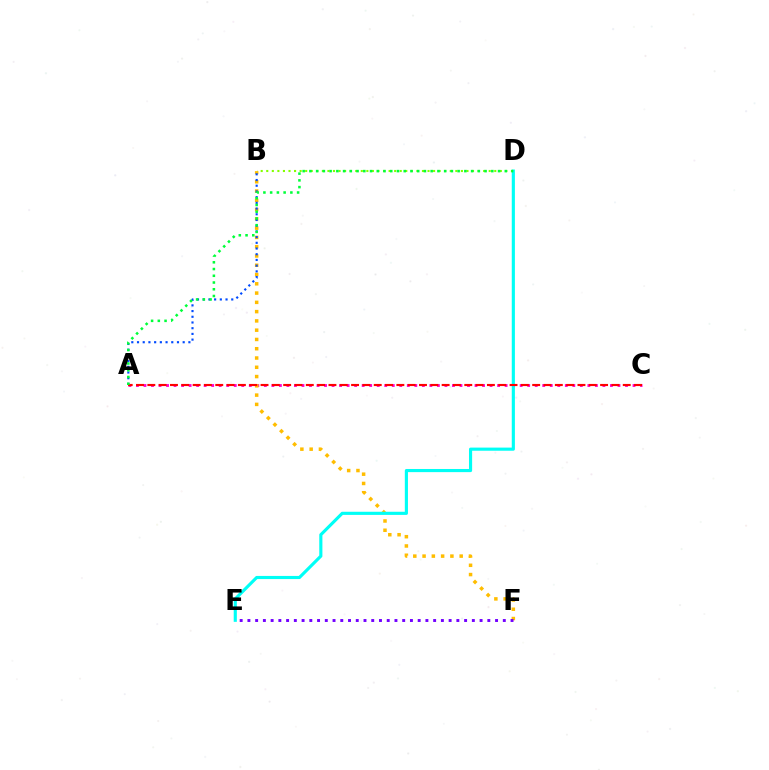{('A', 'C'): [{'color': '#ff00cf', 'line_style': 'dotted', 'thickness': 2.04}, {'color': '#ff0000', 'line_style': 'dashed', 'thickness': 1.54}], ('B', 'F'): [{'color': '#ffbd00', 'line_style': 'dotted', 'thickness': 2.52}], ('E', 'F'): [{'color': '#7200ff', 'line_style': 'dotted', 'thickness': 2.1}], ('D', 'E'): [{'color': '#00fff6', 'line_style': 'solid', 'thickness': 2.26}], ('A', 'B'): [{'color': '#004bff', 'line_style': 'dotted', 'thickness': 1.55}], ('B', 'D'): [{'color': '#84ff00', 'line_style': 'dotted', 'thickness': 1.51}], ('A', 'D'): [{'color': '#00ff39', 'line_style': 'dotted', 'thickness': 1.83}]}